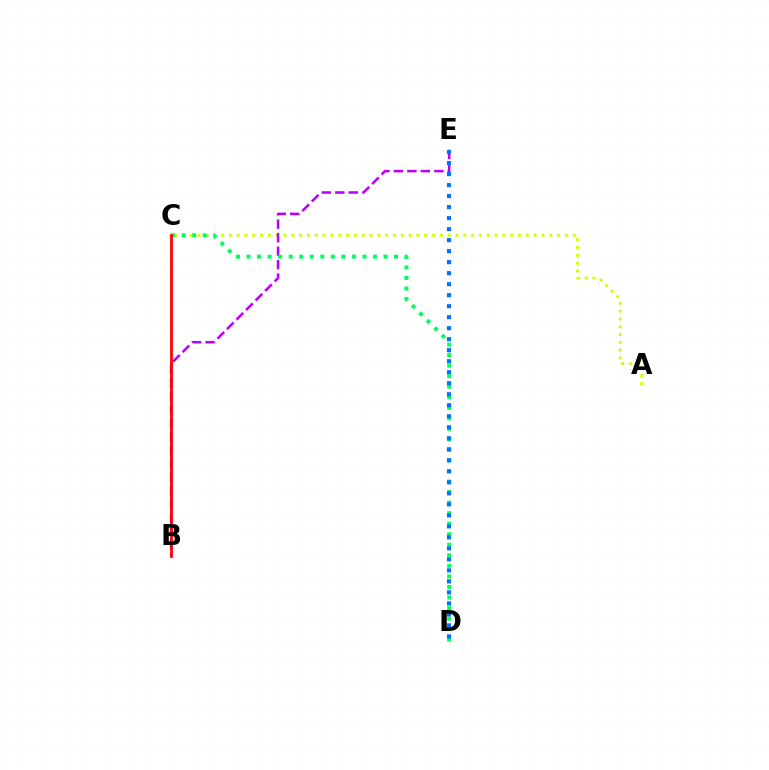{('A', 'C'): [{'color': '#d1ff00', 'line_style': 'dotted', 'thickness': 2.12}], ('B', 'E'): [{'color': '#b900ff', 'line_style': 'dashed', 'thickness': 1.83}], ('C', 'D'): [{'color': '#00ff5c', 'line_style': 'dotted', 'thickness': 2.86}], ('B', 'C'): [{'color': '#ff0000', 'line_style': 'solid', 'thickness': 1.99}], ('D', 'E'): [{'color': '#0074ff', 'line_style': 'dotted', 'thickness': 2.99}]}